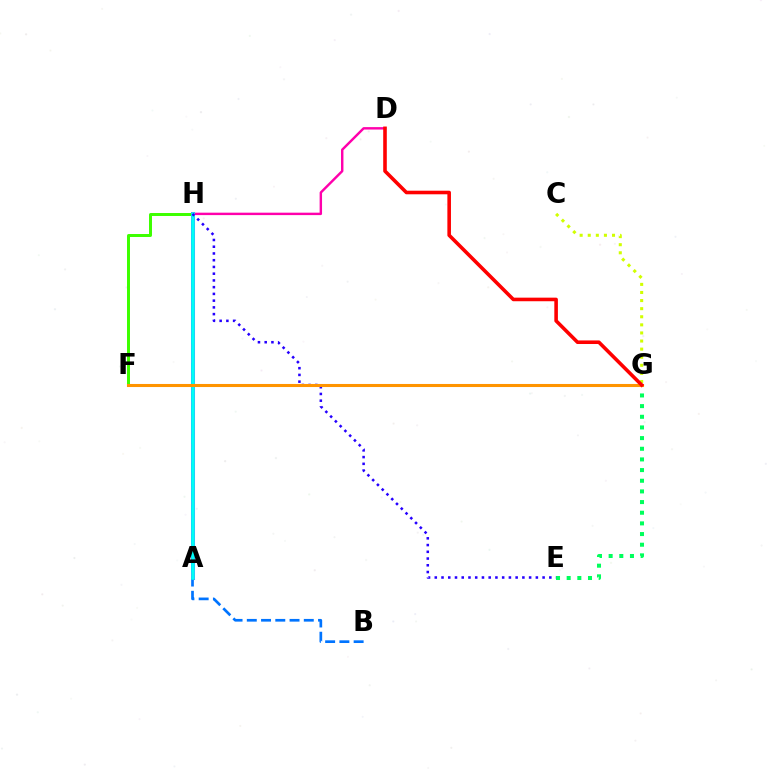{('A', 'H'): [{'color': '#b900ff', 'line_style': 'solid', 'thickness': 2.9}, {'color': '#00fff6', 'line_style': 'solid', 'thickness': 2.61}], ('F', 'H'): [{'color': '#3dff00', 'line_style': 'solid', 'thickness': 2.14}], ('C', 'G'): [{'color': '#d1ff00', 'line_style': 'dotted', 'thickness': 2.2}], ('D', 'H'): [{'color': '#ff00ac', 'line_style': 'solid', 'thickness': 1.75}], ('B', 'H'): [{'color': '#0074ff', 'line_style': 'dashed', 'thickness': 1.94}], ('E', 'G'): [{'color': '#00ff5c', 'line_style': 'dotted', 'thickness': 2.9}], ('E', 'H'): [{'color': '#2500ff', 'line_style': 'dotted', 'thickness': 1.83}], ('F', 'G'): [{'color': '#ff9400', 'line_style': 'solid', 'thickness': 2.21}], ('D', 'G'): [{'color': '#ff0000', 'line_style': 'solid', 'thickness': 2.58}]}